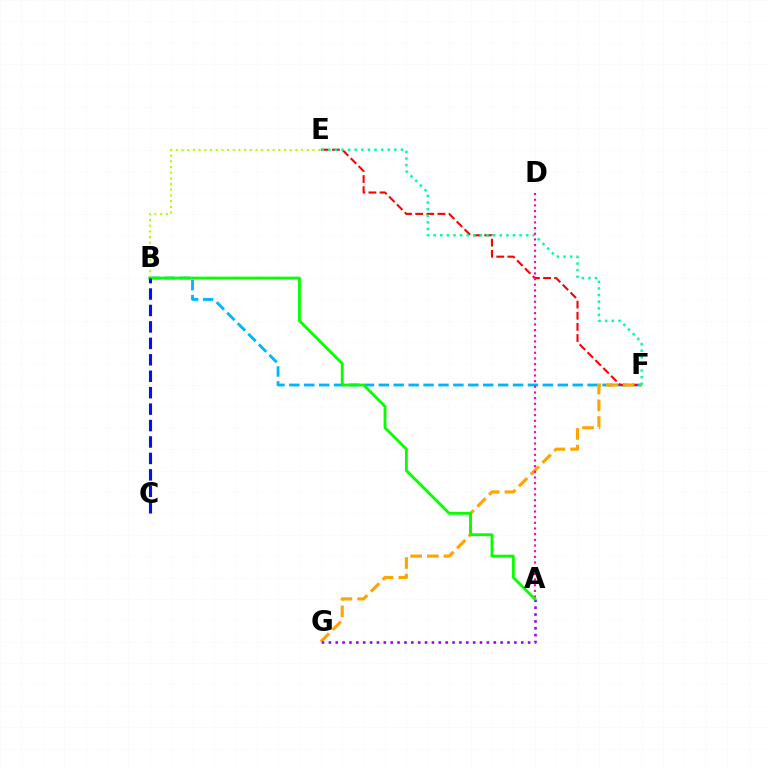{('B', 'F'): [{'color': '#00b5ff', 'line_style': 'dashed', 'thickness': 2.03}], ('E', 'F'): [{'color': '#ff0000', 'line_style': 'dashed', 'thickness': 1.51}, {'color': '#00ff9d', 'line_style': 'dotted', 'thickness': 1.8}], ('F', 'G'): [{'color': '#ffa500', 'line_style': 'dashed', 'thickness': 2.26}], ('A', 'G'): [{'color': '#9b00ff', 'line_style': 'dotted', 'thickness': 1.87}], ('B', 'E'): [{'color': '#b3ff00', 'line_style': 'dotted', 'thickness': 1.55}], ('A', 'D'): [{'color': '#ff00bd', 'line_style': 'dotted', 'thickness': 1.54}], ('A', 'B'): [{'color': '#08ff00', 'line_style': 'solid', 'thickness': 2.04}], ('B', 'C'): [{'color': '#0010ff', 'line_style': 'dashed', 'thickness': 2.23}]}